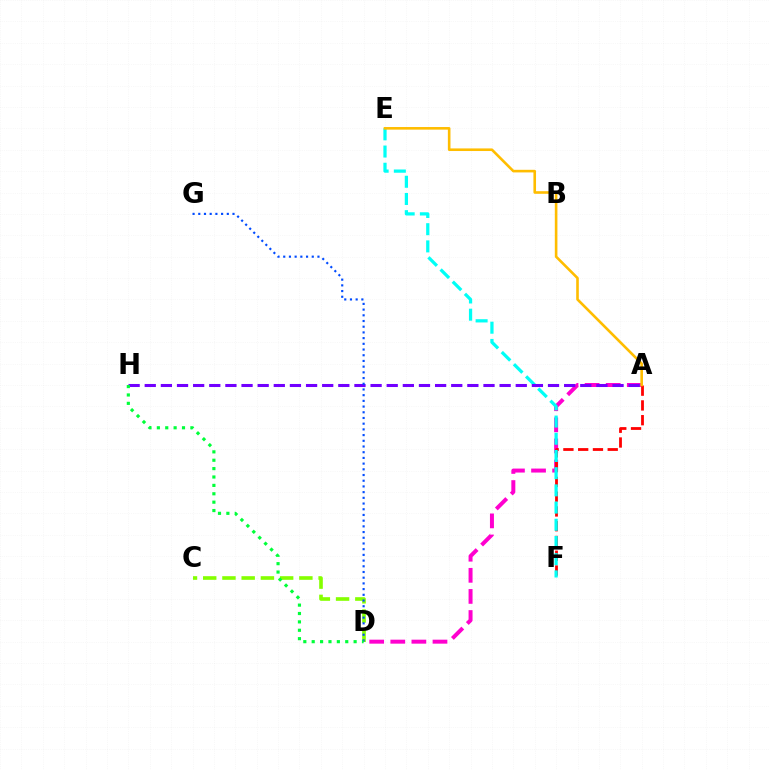{('A', 'D'): [{'color': '#ff00cf', 'line_style': 'dashed', 'thickness': 2.87}], ('C', 'D'): [{'color': '#84ff00', 'line_style': 'dashed', 'thickness': 2.61}], ('A', 'F'): [{'color': '#ff0000', 'line_style': 'dashed', 'thickness': 2.01}], ('E', 'F'): [{'color': '#00fff6', 'line_style': 'dashed', 'thickness': 2.34}], ('A', 'H'): [{'color': '#7200ff', 'line_style': 'dashed', 'thickness': 2.19}], ('D', 'G'): [{'color': '#004bff', 'line_style': 'dotted', 'thickness': 1.55}], ('A', 'E'): [{'color': '#ffbd00', 'line_style': 'solid', 'thickness': 1.88}], ('D', 'H'): [{'color': '#00ff39', 'line_style': 'dotted', 'thickness': 2.28}]}